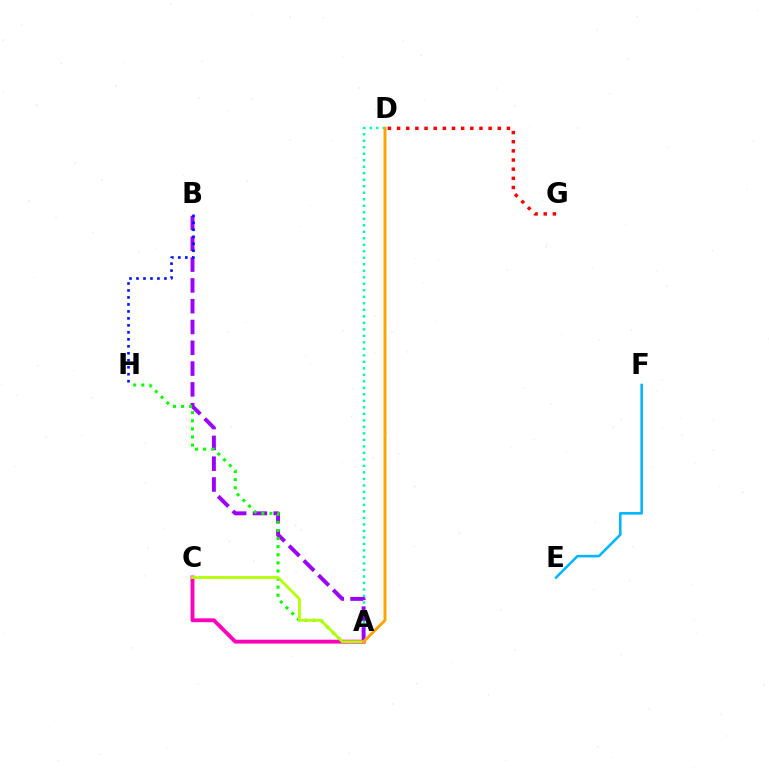{('A', 'D'): [{'color': '#00ff9d', 'line_style': 'dotted', 'thickness': 1.77}, {'color': '#ffa500', 'line_style': 'solid', 'thickness': 2.12}], ('A', 'B'): [{'color': '#9b00ff', 'line_style': 'dashed', 'thickness': 2.82}], ('A', 'H'): [{'color': '#08ff00', 'line_style': 'dotted', 'thickness': 2.2}], ('D', 'G'): [{'color': '#ff0000', 'line_style': 'dotted', 'thickness': 2.49}], ('A', 'C'): [{'color': '#ff00bd', 'line_style': 'solid', 'thickness': 2.78}, {'color': '#b3ff00', 'line_style': 'solid', 'thickness': 1.98}], ('B', 'H'): [{'color': '#0010ff', 'line_style': 'dotted', 'thickness': 1.9}], ('E', 'F'): [{'color': '#00b5ff', 'line_style': 'solid', 'thickness': 1.85}]}